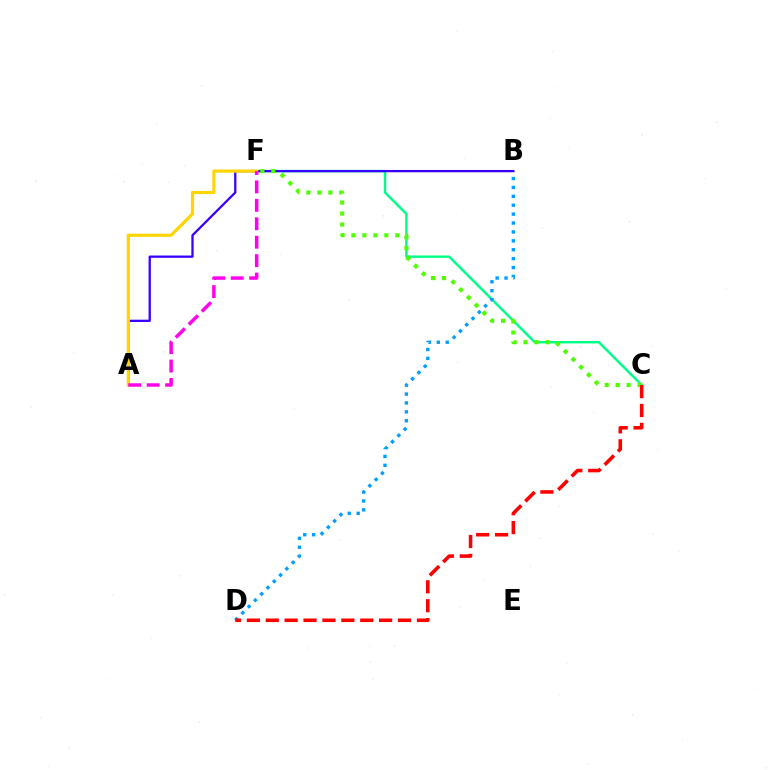{('C', 'F'): [{'color': '#00ff86', 'line_style': 'solid', 'thickness': 1.76}, {'color': '#4fff00', 'line_style': 'dotted', 'thickness': 2.98}], ('B', 'D'): [{'color': '#009eff', 'line_style': 'dotted', 'thickness': 2.42}], ('A', 'B'): [{'color': '#3700ff', 'line_style': 'solid', 'thickness': 1.65}], ('A', 'F'): [{'color': '#ffd500', 'line_style': 'solid', 'thickness': 2.29}, {'color': '#ff00ed', 'line_style': 'dashed', 'thickness': 2.5}], ('C', 'D'): [{'color': '#ff0000', 'line_style': 'dashed', 'thickness': 2.57}]}